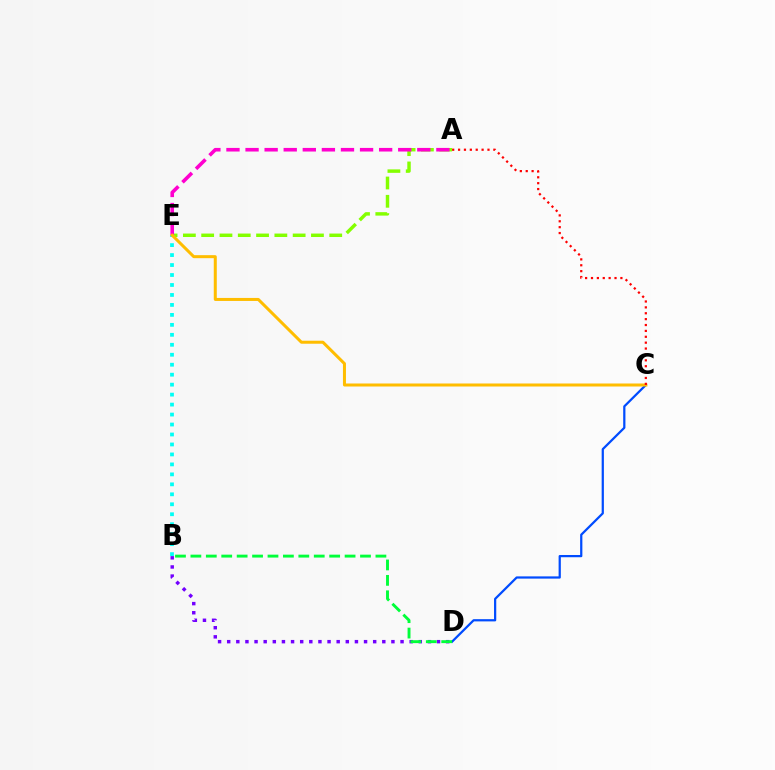{('A', 'E'): [{'color': '#84ff00', 'line_style': 'dashed', 'thickness': 2.49}, {'color': '#ff00cf', 'line_style': 'dashed', 'thickness': 2.59}], ('C', 'D'): [{'color': '#004bff', 'line_style': 'solid', 'thickness': 1.61}], ('B', 'D'): [{'color': '#7200ff', 'line_style': 'dotted', 'thickness': 2.48}, {'color': '#00ff39', 'line_style': 'dashed', 'thickness': 2.09}], ('B', 'E'): [{'color': '#00fff6', 'line_style': 'dotted', 'thickness': 2.71}], ('C', 'E'): [{'color': '#ffbd00', 'line_style': 'solid', 'thickness': 2.17}], ('A', 'C'): [{'color': '#ff0000', 'line_style': 'dotted', 'thickness': 1.6}]}